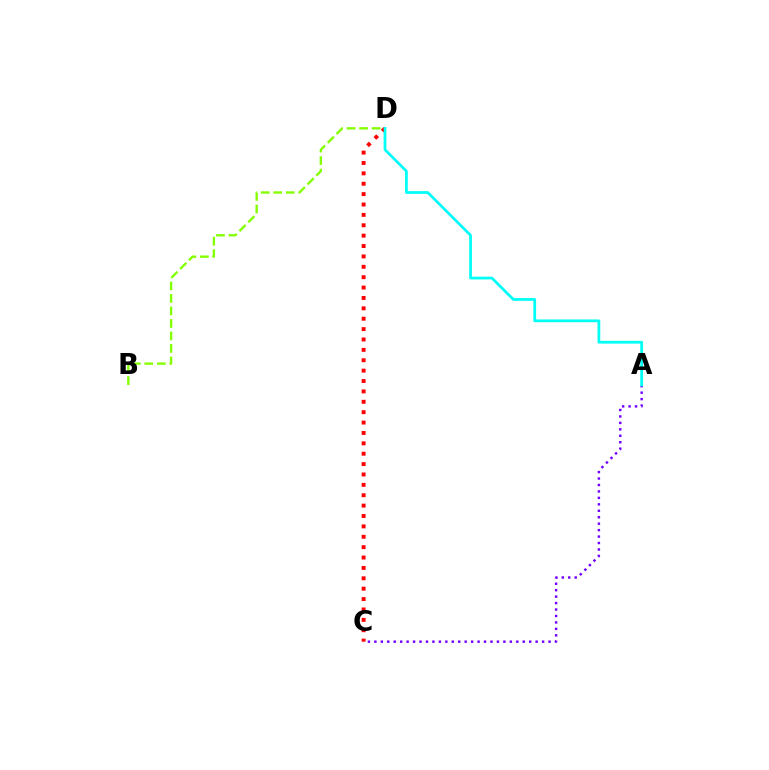{('A', 'C'): [{'color': '#7200ff', 'line_style': 'dotted', 'thickness': 1.75}], ('B', 'D'): [{'color': '#84ff00', 'line_style': 'dashed', 'thickness': 1.7}], ('C', 'D'): [{'color': '#ff0000', 'line_style': 'dotted', 'thickness': 2.82}], ('A', 'D'): [{'color': '#00fff6', 'line_style': 'solid', 'thickness': 1.98}]}